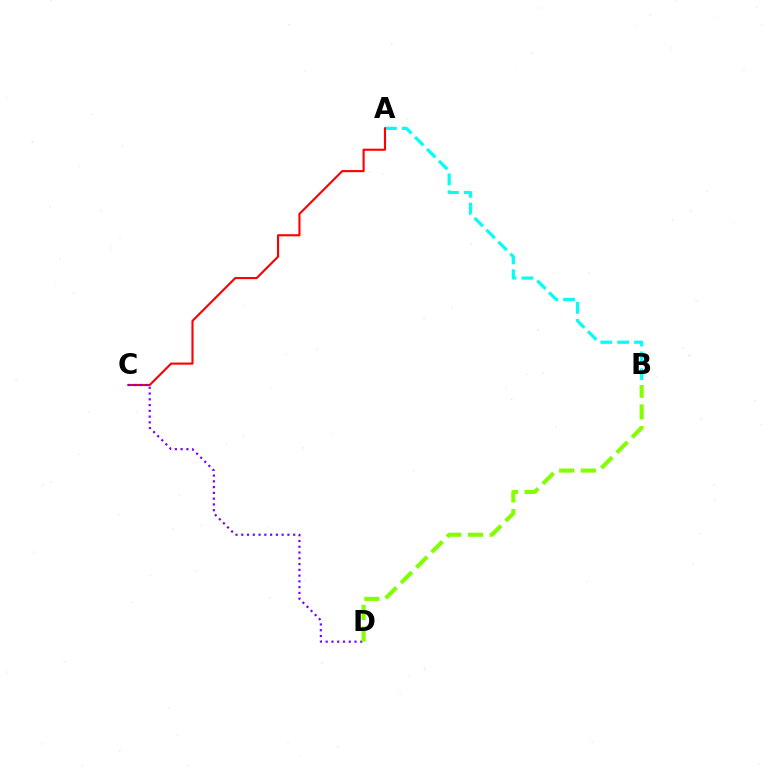{('A', 'B'): [{'color': '#00fff6', 'line_style': 'dashed', 'thickness': 2.29}], ('A', 'C'): [{'color': '#ff0000', 'line_style': 'solid', 'thickness': 1.52}], ('C', 'D'): [{'color': '#7200ff', 'line_style': 'dotted', 'thickness': 1.57}], ('B', 'D'): [{'color': '#84ff00', 'line_style': 'dashed', 'thickness': 2.95}]}